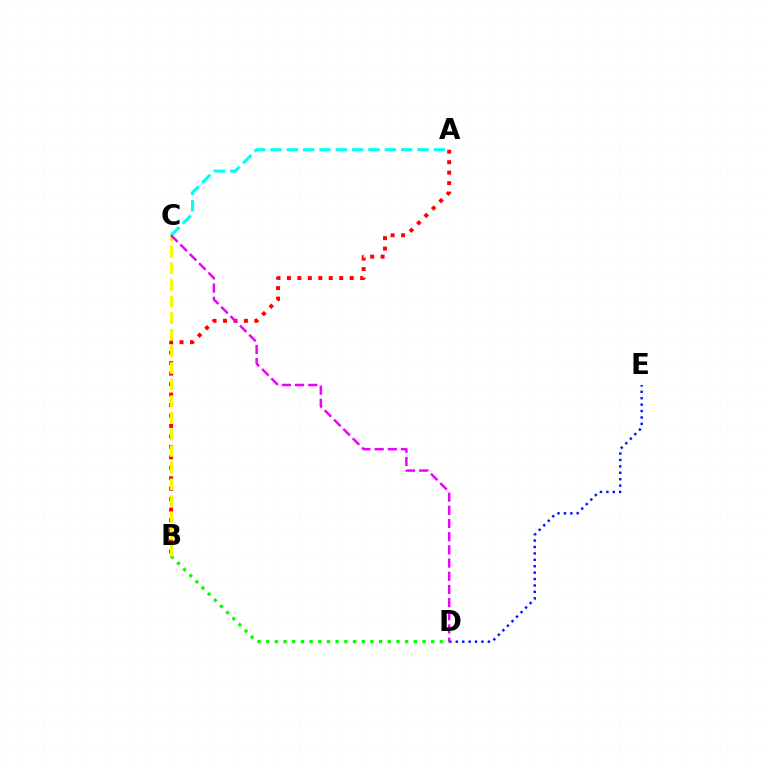{('A', 'B'): [{'color': '#ff0000', 'line_style': 'dotted', 'thickness': 2.84}], ('B', 'D'): [{'color': '#08ff00', 'line_style': 'dotted', 'thickness': 2.36}], ('B', 'C'): [{'color': '#fcf500', 'line_style': 'dashed', 'thickness': 2.26}], ('A', 'C'): [{'color': '#00fff6', 'line_style': 'dashed', 'thickness': 2.22}], ('D', 'E'): [{'color': '#0010ff', 'line_style': 'dotted', 'thickness': 1.74}], ('C', 'D'): [{'color': '#ee00ff', 'line_style': 'dashed', 'thickness': 1.79}]}